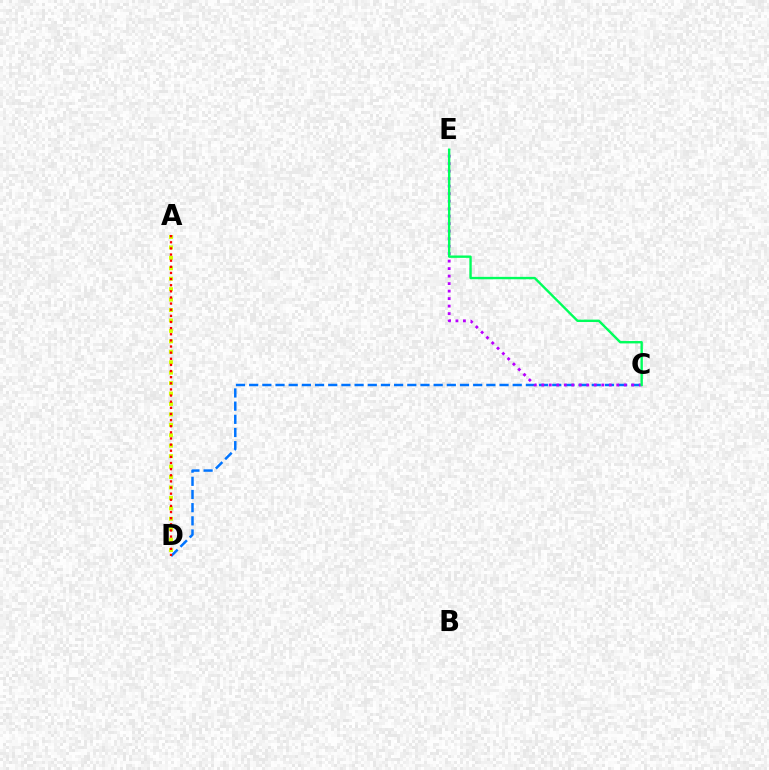{('C', 'D'): [{'color': '#0074ff', 'line_style': 'dashed', 'thickness': 1.79}], ('C', 'E'): [{'color': '#b900ff', 'line_style': 'dotted', 'thickness': 2.04}, {'color': '#00ff5c', 'line_style': 'solid', 'thickness': 1.72}], ('A', 'D'): [{'color': '#d1ff00', 'line_style': 'dotted', 'thickness': 2.84}, {'color': '#ff0000', 'line_style': 'dotted', 'thickness': 1.67}]}